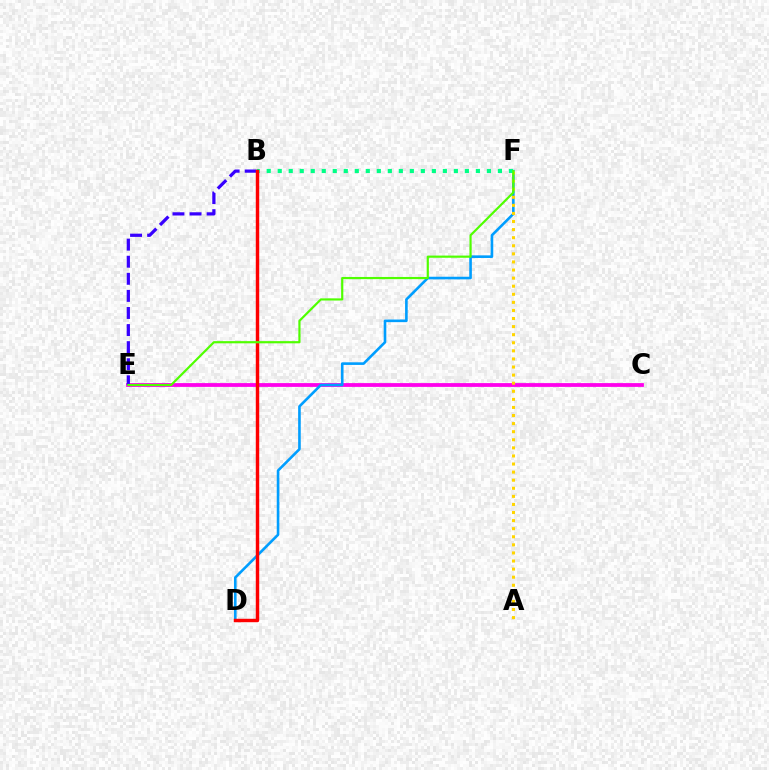{('C', 'E'): [{'color': '#ff00ed', 'line_style': 'solid', 'thickness': 2.72}], ('D', 'F'): [{'color': '#009eff', 'line_style': 'solid', 'thickness': 1.89}], ('B', 'E'): [{'color': '#3700ff', 'line_style': 'dashed', 'thickness': 2.32}], ('A', 'F'): [{'color': '#ffd500', 'line_style': 'dotted', 'thickness': 2.2}], ('B', 'F'): [{'color': '#00ff86', 'line_style': 'dotted', 'thickness': 2.99}], ('B', 'D'): [{'color': '#ff0000', 'line_style': 'solid', 'thickness': 2.47}], ('E', 'F'): [{'color': '#4fff00', 'line_style': 'solid', 'thickness': 1.57}]}